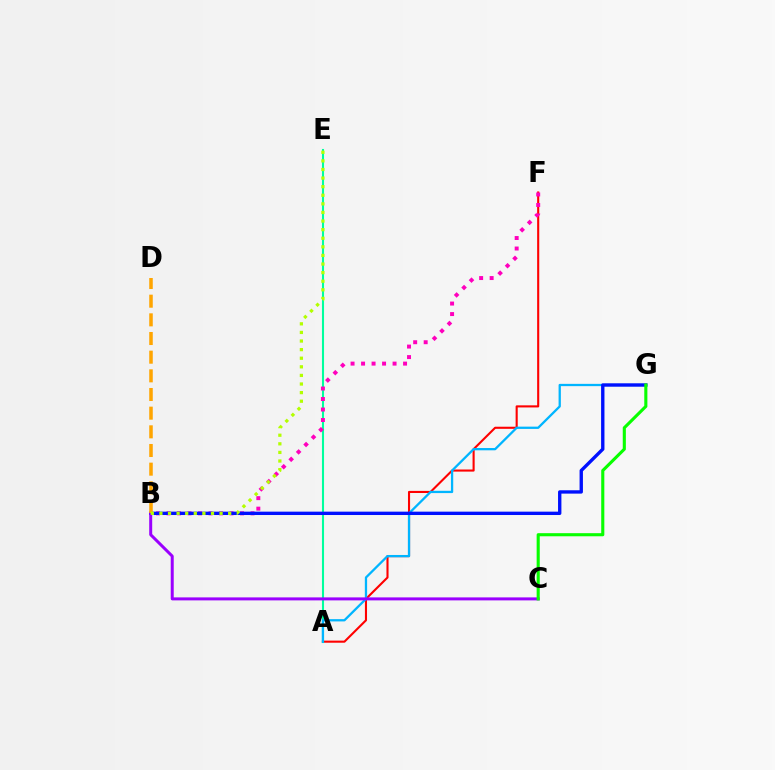{('A', 'F'): [{'color': '#ff0000', 'line_style': 'solid', 'thickness': 1.51}], ('A', 'E'): [{'color': '#00ff9d', 'line_style': 'solid', 'thickness': 1.5}], ('B', 'F'): [{'color': '#ff00bd', 'line_style': 'dotted', 'thickness': 2.85}], ('A', 'G'): [{'color': '#00b5ff', 'line_style': 'solid', 'thickness': 1.64}], ('B', 'G'): [{'color': '#0010ff', 'line_style': 'solid', 'thickness': 2.42}], ('B', 'C'): [{'color': '#9b00ff', 'line_style': 'solid', 'thickness': 2.16}], ('B', 'D'): [{'color': '#ffa500', 'line_style': 'dashed', 'thickness': 2.54}], ('B', 'E'): [{'color': '#b3ff00', 'line_style': 'dotted', 'thickness': 2.34}], ('C', 'G'): [{'color': '#08ff00', 'line_style': 'solid', 'thickness': 2.23}]}